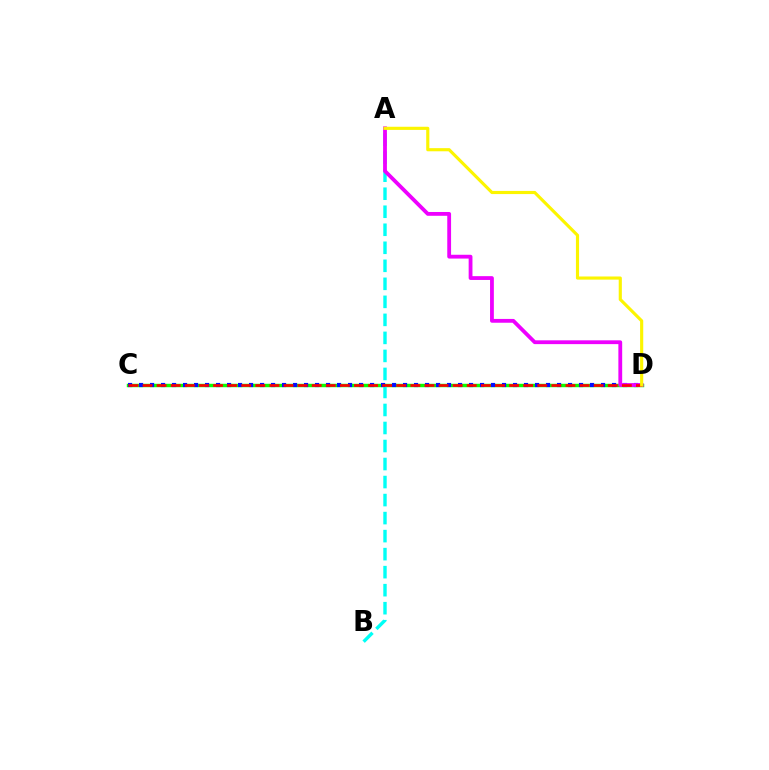{('C', 'D'): [{'color': '#08ff00', 'line_style': 'solid', 'thickness': 2.48}, {'color': '#0010ff', 'line_style': 'dotted', 'thickness': 2.99}, {'color': '#ff0000', 'line_style': 'dashed', 'thickness': 1.92}], ('A', 'B'): [{'color': '#00fff6', 'line_style': 'dashed', 'thickness': 2.45}], ('A', 'D'): [{'color': '#ee00ff', 'line_style': 'solid', 'thickness': 2.74}, {'color': '#fcf500', 'line_style': 'solid', 'thickness': 2.26}]}